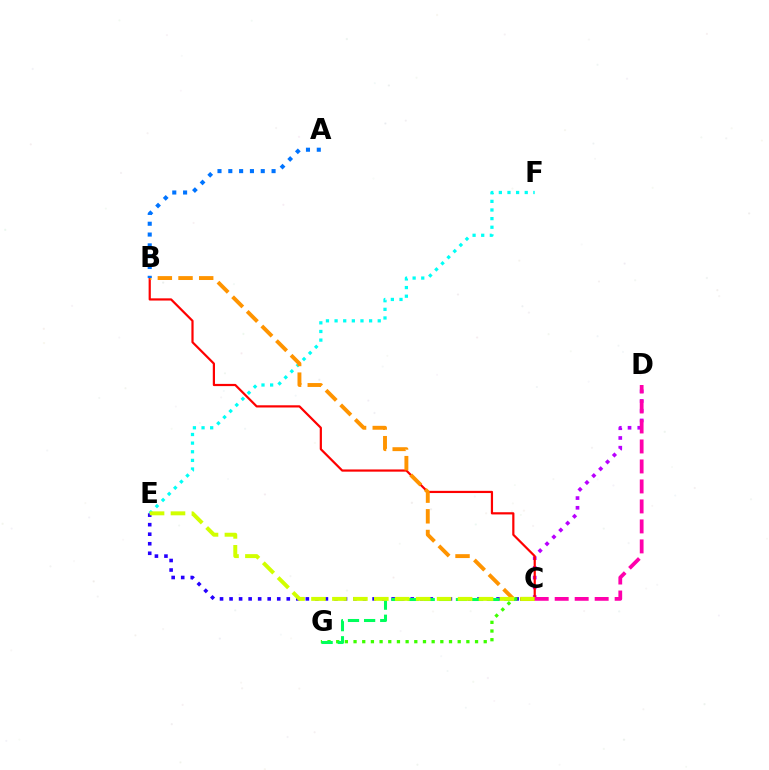{('C', 'D'): [{'color': '#b900ff', 'line_style': 'dotted', 'thickness': 2.64}, {'color': '#ff00ac', 'line_style': 'dashed', 'thickness': 2.72}], ('E', 'F'): [{'color': '#00fff6', 'line_style': 'dotted', 'thickness': 2.34}], ('C', 'E'): [{'color': '#2500ff', 'line_style': 'dotted', 'thickness': 2.59}, {'color': '#d1ff00', 'line_style': 'dashed', 'thickness': 2.84}], ('C', 'G'): [{'color': '#3dff00', 'line_style': 'dotted', 'thickness': 2.36}, {'color': '#00ff5c', 'line_style': 'dashed', 'thickness': 2.19}], ('B', 'C'): [{'color': '#ff0000', 'line_style': 'solid', 'thickness': 1.59}, {'color': '#ff9400', 'line_style': 'dashed', 'thickness': 2.81}], ('A', 'B'): [{'color': '#0074ff', 'line_style': 'dotted', 'thickness': 2.94}]}